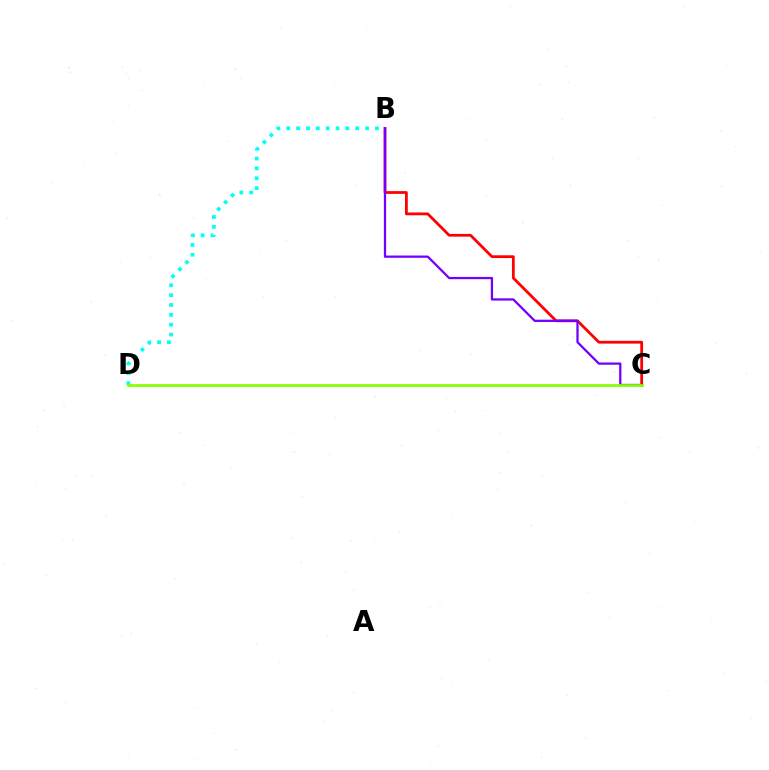{('B', 'C'): [{'color': '#ff0000', 'line_style': 'solid', 'thickness': 1.99}, {'color': '#7200ff', 'line_style': 'solid', 'thickness': 1.64}], ('B', 'D'): [{'color': '#00fff6', 'line_style': 'dotted', 'thickness': 2.68}], ('C', 'D'): [{'color': '#84ff00', 'line_style': 'solid', 'thickness': 1.94}]}